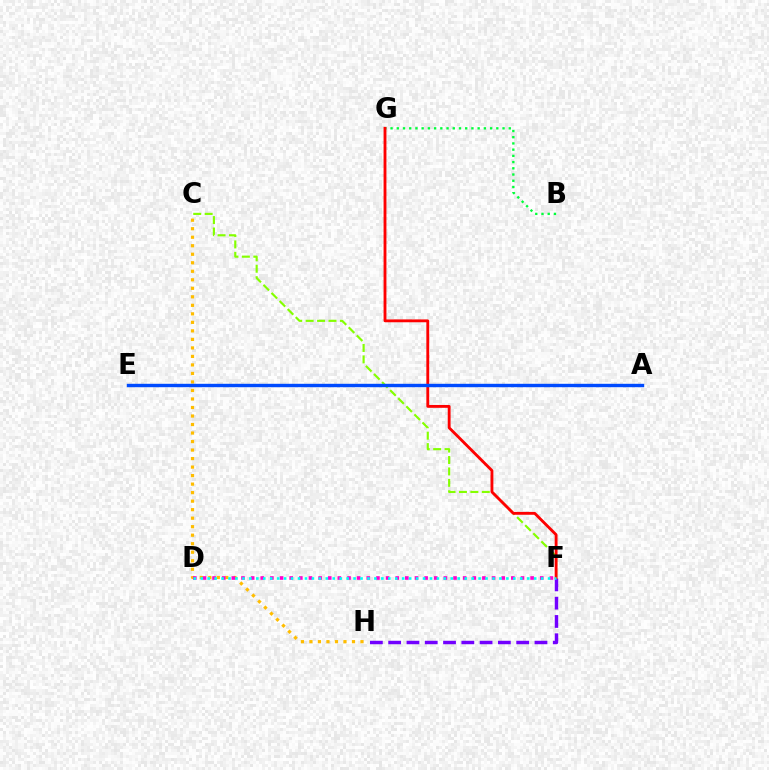{('B', 'G'): [{'color': '#00ff39', 'line_style': 'dotted', 'thickness': 1.69}], ('C', 'F'): [{'color': '#84ff00', 'line_style': 'dashed', 'thickness': 1.55}], ('F', 'H'): [{'color': '#7200ff', 'line_style': 'dashed', 'thickness': 2.48}], ('C', 'H'): [{'color': '#ffbd00', 'line_style': 'dotted', 'thickness': 2.31}], ('F', 'G'): [{'color': '#ff0000', 'line_style': 'solid', 'thickness': 2.05}], ('D', 'F'): [{'color': '#ff00cf', 'line_style': 'dotted', 'thickness': 2.62}, {'color': '#00fff6', 'line_style': 'dotted', 'thickness': 1.89}], ('A', 'E'): [{'color': '#004bff', 'line_style': 'solid', 'thickness': 2.45}]}